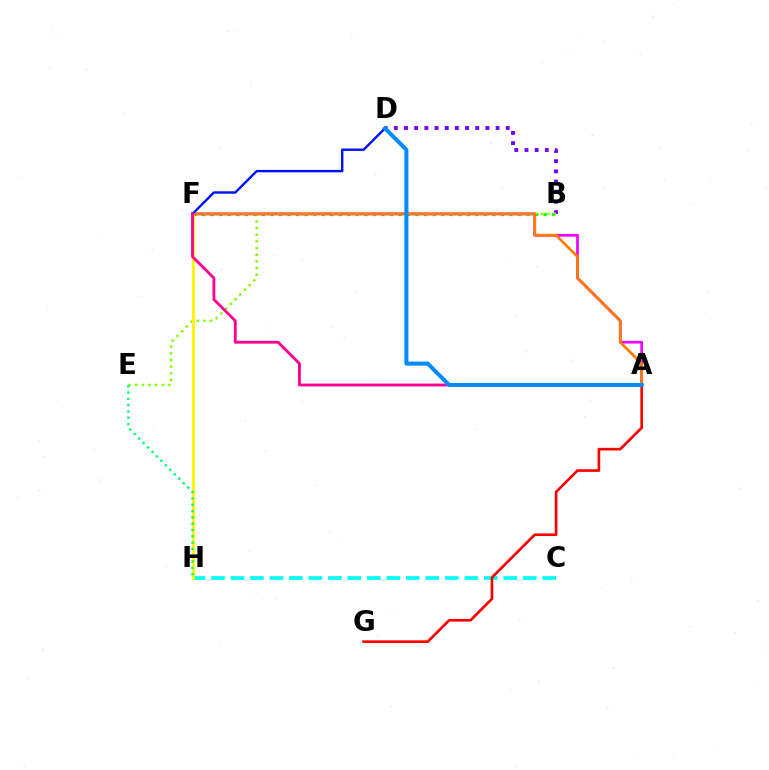{('B', 'F'): [{'color': '#08ff00', 'line_style': 'dotted', 'thickness': 2.32}], ('B', 'D'): [{'color': '#7200ff', 'line_style': 'dotted', 'thickness': 2.77}], ('B', 'E'): [{'color': '#84ff00', 'line_style': 'dotted', 'thickness': 1.81}], ('C', 'H'): [{'color': '#00fff6', 'line_style': 'dashed', 'thickness': 2.65}], ('A', 'F'): [{'color': '#ee00ff', 'line_style': 'solid', 'thickness': 1.96}, {'color': '#ff7c00', 'line_style': 'solid', 'thickness': 1.95}, {'color': '#ff0094', 'line_style': 'solid', 'thickness': 2.04}], ('F', 'H'): [{'color': '#fcf500', 'line_style': 'solid', 'thickness': 2.03}], ('E', 'H'): [{'color': '#00ff74', 'line_style': 'dotted', 'thickness': 1.71}], ('D', 'F'): [{'color': '#0010ff', 'line_style': 'solid', 'thickness': 1.72}], ('A', 'G'): [{'color': '#ff0000', 'line_style': 'solid', 'thickness': 1.91}], ('A', 'D'): [{'color': '#008cff', 'line_style': 'solid', 'thickness': 2.9}]}